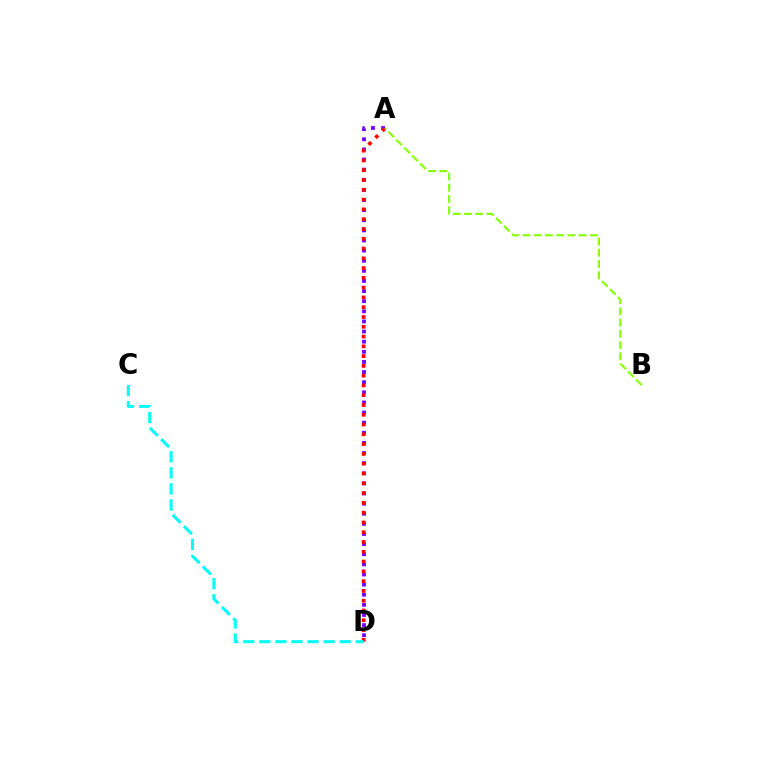{('A', 'D'): [{'color': '#7200ff', 'line_style': 'dotted', 'thickness': 2.75}, {'color': '#ff0000', 'line_style': 'dotted', 'thickness': 2.66}], ('A', 'B'): [{'color': '#84ff00', 'line_style': 'dashed', 'thickness': 1.53}], ('C', 'D'): [{'color': '#00fff6', 'line_style': 'dashed', 'thickness': 2.18}]}